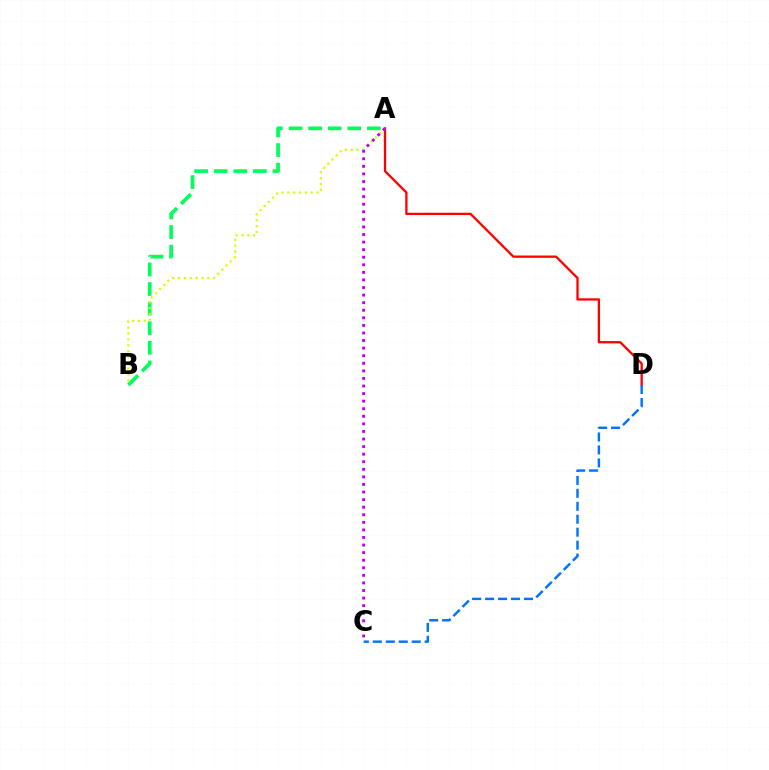{('A', 'D'): [{'color': '#ff0000', 'line_style': 'solid', 'thickness': 1.66}], ('A', 'B'): [{'color': '#00ff5c', 'line_style': 'dashed', 'thickness': 2.66}, {'color': '#d1ff00', 'line_style': 'dotted', 'thickness': 1.59}], ('A', 'C'): [{'color': '#b900ff', 'line_style': 'dotted', 'thickness': 2.06}], ('C', 'D'): [{'color': '#0074ff', 'line_style': 'dashed', 'thickness': 1.76}]}